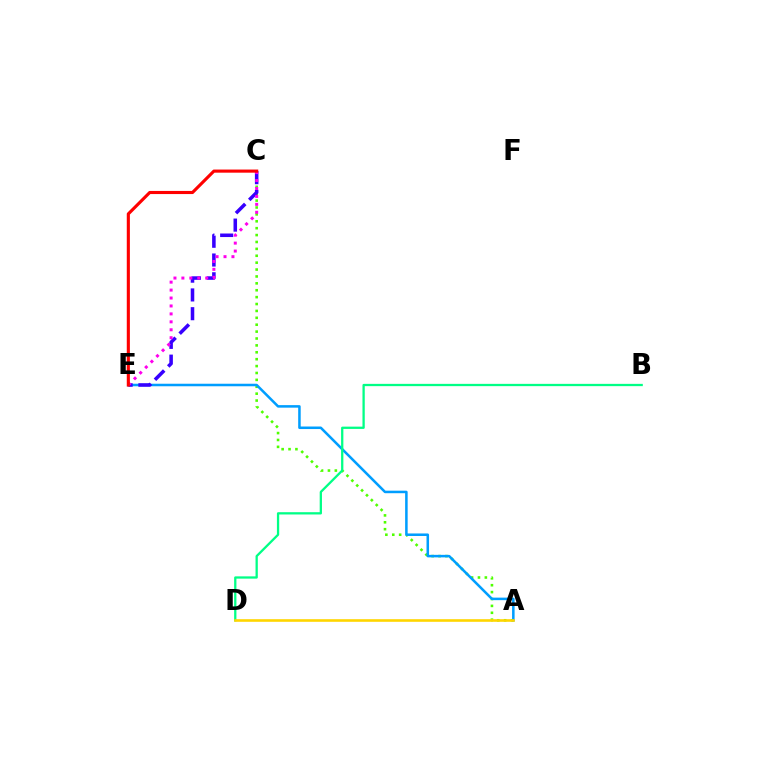{('A', 'C'): [{'color': '#4fff00', 'line_style': 'dotted', 'thickness': 1.87}], ('A', 'E'): [{'color': '#009eff', 'line_style': 'solid', 'thickness': 1.82}], ('C', 'E'): [{'color': '#3700ff', 'line_style': 'dashed', 'thickness': 2.55}, {'color': '#ff00ed', 'line_style': 'dotted', 'thickness': 2.16}, {'color': '#ff0000', 'line_style': 'solid', 'thickness': 2.25}], ('B', 'D'): [{'color': '#00ff86', 'line_style': 'solid', 'thickness': 1.64}], ('A', 'D'): [{'color': '#ffd500', 'line_style': 'solid', 'thickness': 1.88}]}